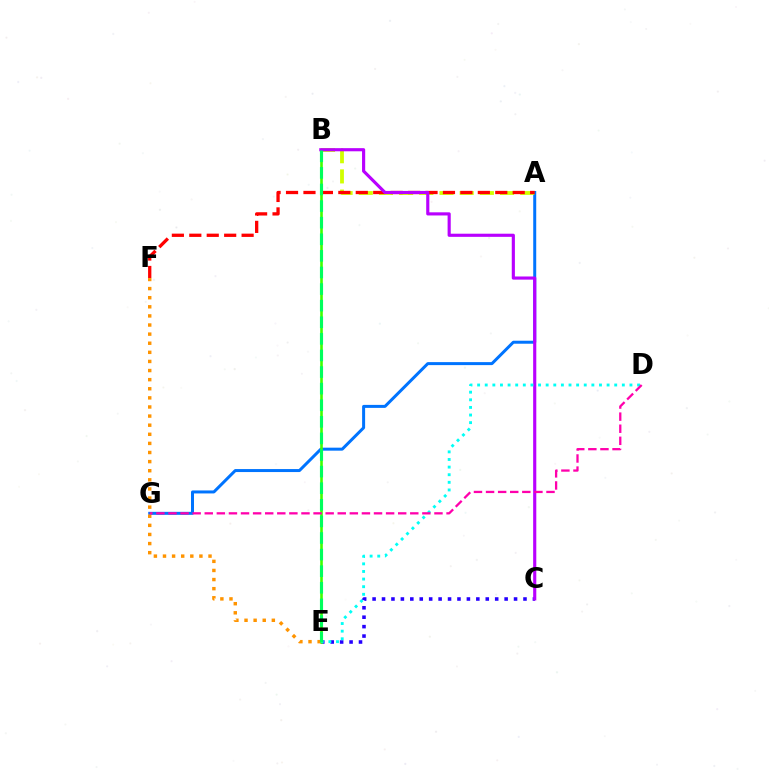{('C', 'E'): [{'color': '#2500ff', 'line_style': 'dotted', 'thickness': 2.56}], ('A', 'G'): [{'color': '#0074ff', 'line_style': 'solid', 'thickness': 2.16}], ('A', 'B'): [{'color': '#d1ff00', 'line_style': 'dashed', 'thickness': 2.74}], ('B', 'E'): [{'color': '#3dff00', 'line_style': 'solid', 'thickness': 1.88}, {'color': '#00ff5c', 'line_style': 'dashed', 'thickness': 2.25}], ('A', 'F'): [{'color': '#ff0000', 'line_style': 'dashed', 'thickness': 2.37}], ('E', 'F'): [{'color': '#ff9400', 'line_style': 'dotted', 'thickness': 2.47}], ('B', 'C'): [{'color': '#b900ff', 'line_style': 'solid', 'thickness': 2.26}], ('D', 'E'): [{'color': '#00fff6', 'line_style': 'dotted', 'thickness': 2.07}], ('D', 'G'): [{'color': '#ff00ac', 'line_style': 'dashed', 'thickness': 1.64}]}